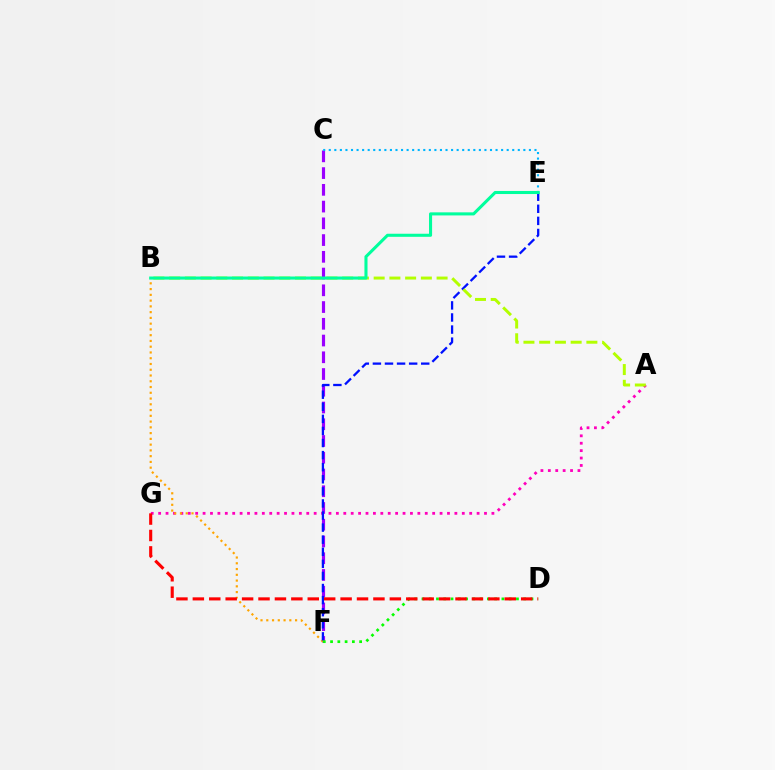{('C', 'F'): [{'color': '#9b00ff', 'line_style': 'dashed', 'thickness': 2.27}], ('A', 'G'): [{'color': '#ff00bd', 'line_style': 'dotted', 'thickness': 2.01}], ('B', 'F'): [{'color': '#ffa500', 'line_style': 'dotted', 'thickness': 1.57}], ('E', 'F'): [{'color': '#0010ff', 'line_style': 'dashed', 'thickness': 1.64}], ('C', 'E'): [{'color': '#00b5ff', 'line_style': 'dotted', 'thickness': 1.51}], ('A', 'B'): [{'color': '#b3ff00', 'line_style': 'dashed', 'thickness': 2.14}], ('B', 'E'): [{'color': '#00ff9d', 'line_style': 'solid', 'thickness': 2.21}], ('D', 'F'): [{'color': '#08ff00', 'line_style': 'dotted', 'thickness': 1.97}], ('D', 'G'): [{'color': '#ff0000', 'line_style': 'dashed', 'thickness': 2.23}]}